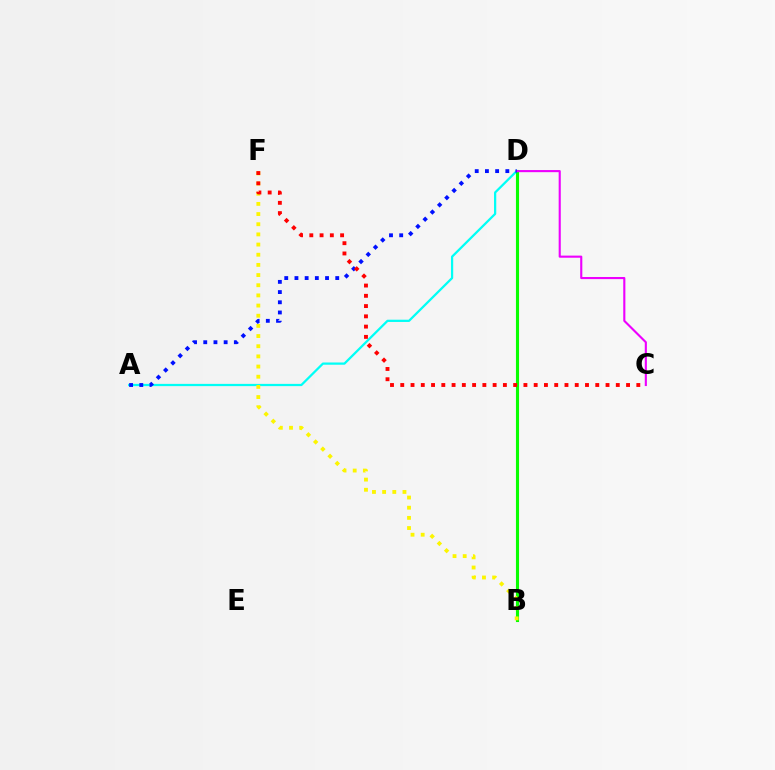{('B', 'D'): [{'color': '#08ff00', 'line_style': 'solid', 'thickness': 2.23}], ('A', 'D'): [{'color': '#00fff6', 'line_style': 'solid', 'thickness': 1.62}, {'color': '#0010ff', 'line_style': 'dotted', 'thickness': 2.77}], ('B', 'F'): [{'color': '#fcf500', 'line_style': 'dotted', 'thickness': 2.76}], ('C', 'D'): [{'color': '#ee00ff', 'line_style': 'solid', 'thickness': 1.52}], ('C', 'F'): [{'color': '#ff0000', 'line_style': 'dotted', 'thickness': 2.79}]}